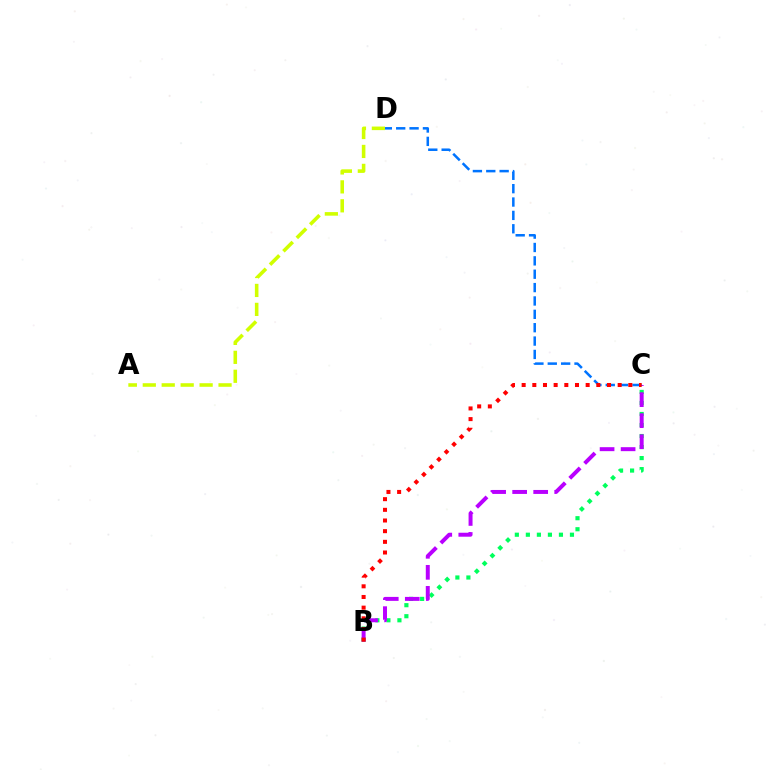{('B', 'C'): [{'color': '#00ff5c', 'line_style': 'dotted', 'thickness': 3.0}, {'color': '#b900ff', 'line_style': 'dashed', 'thickness': 2.86}, {'color': '#ff0000', 'line_style': 'dotted', 'thickness': 2.9}], ('C', 'D'): [{'color': '#0074ff', 'line_style': 'dashed', 'thickness': 1.82}], ('A', 'D'): [{'color': '#d1ff00', 'line_style': 'dashed', 'thickness': 2.57}]}